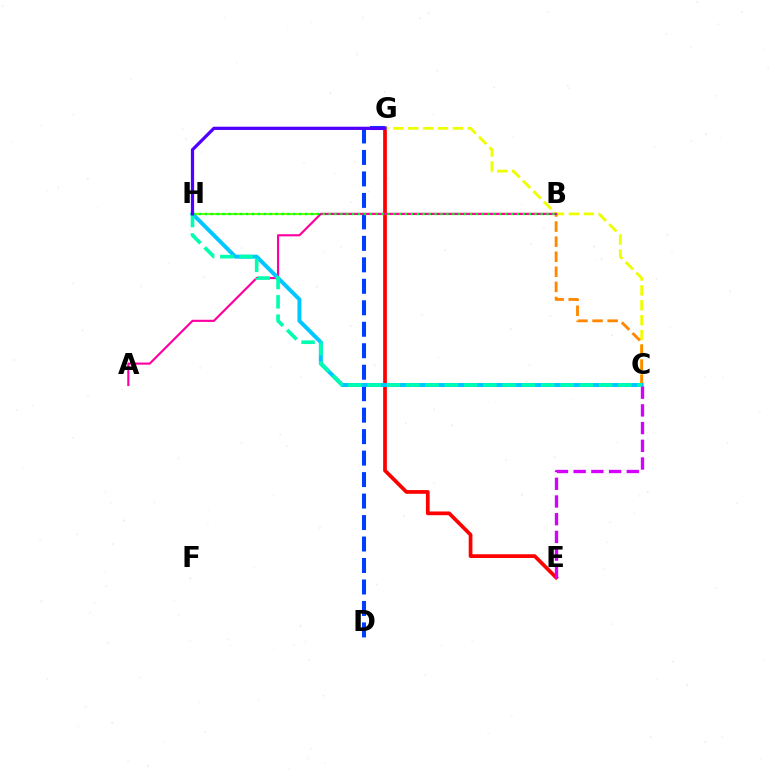{('E', 'G'): [{'color': '#ff0000', 'line_style': 'solid', 'thickness': 2.68}], ('D', 'G'): [{'color': '#003fff', 'line_style': 'dashed', 'thickness': 2.92}], ('B', 'H'): [{'color': '#66ff00', 'line_style': 'solid', 'thickness': 1.56}, {'color': '#00ff27', 'line_style': 'dotted', 'thickness': 1.6}], ('C', 'G'): [{'color': '#eeff00', 'line_style': 'dashed', 'thickness': 2.02}], ('B', 'C'): [{'color': '#ff8800', 'line_style': 'dashed', 'thickness': 2.05}], ('A', 'B'): [{'color': '#ff00a0', 'line_style': 'solid', 'thickness': 1.55}], ('C', 'H'): [{'color': '#00c7ff', 'line_style': 'solid', 'thickness': 2.87}, {'color': '#00ffaf', 'line_style': 'dashed', 'thickness': 2.62}], ('C', 'E'): [{'color': '#d600ff', 'line_style': 'dashed', 'thickness': 2.41}], ('G', 'H'): [{'color': '#4f00ff', 'line_style': 'solid', 'thickness': 2.33}]}